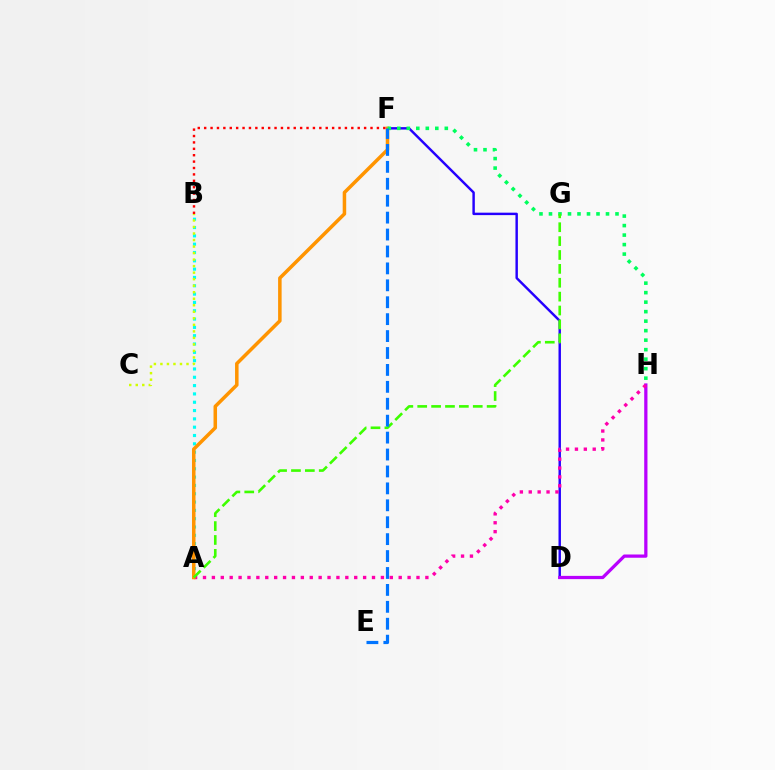{('D', 'F'): [{'color': '#2500ff', 'line_style': 'solid', 'thickness': 1.76}], ('D', 'H'): [{'color': '#b900ff', 'line_style': 'solid', 'thickness': 2.34}], ('A', 'B'): [{'color': '#00fff6', 'line_style': 'dotted', 'thickness': 2.26}], ('A', 'H'): [{'color': '#ff00ac', 'line_style': 'dotted', 'thickness': 2.42}], ('A', 'F'): [{'color': '#ff9400', 'line_style': 'solid', 'thickness': 2.53}], ('F', 'H'): [{'color': '#00ff5c', 'line_style': 'dotted', 'thickness': 2.58}], ('A', 'G'): [{'color': '#3dff00', 'line_style': 'dashed', 'thickness': 1.89}], ('B', 'C'): [{'color': '#d1ff00', 'line_style': 'dotted', 'thickness': 1.77}], ('E', 'F'): [{'color': '#0074ff', 'line_style': 'dashed', 'thickness': 2.3}], ('B', 'F'): [{'color': '#ff0000', 'line_style': 'dotted', 'thickness': 1.74}]}